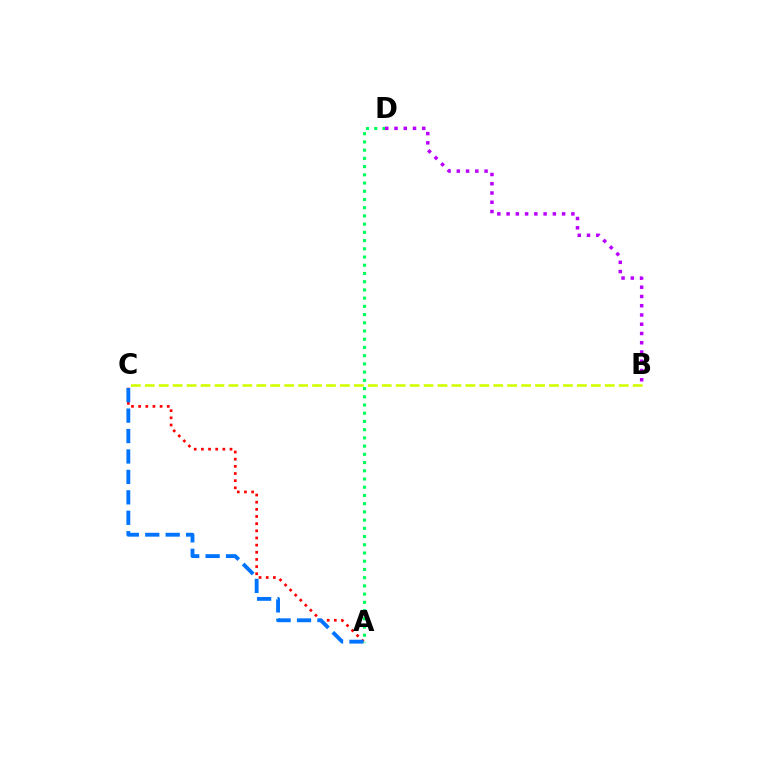{('A', 'C'): [{'color': '#ff0000', 'line_style': 'dotted', 'thickness': 1.94}, {'color': '#0074ff', 'line_style': 'dashed', 'thickness': 2.78}], ('A', 'D'): [{'color': '#00ff5c', 'line_style': 'dotted', 'thickness': 2.23}], ('B', 'D'): [{'color': '#b900ff', 'line_style': 'dotted', 'thickness': 2.51}], ('B', 'C'): [{'color': '#d1ff00', 'line_style': 'dashed', 'thickness': 1.89}]}